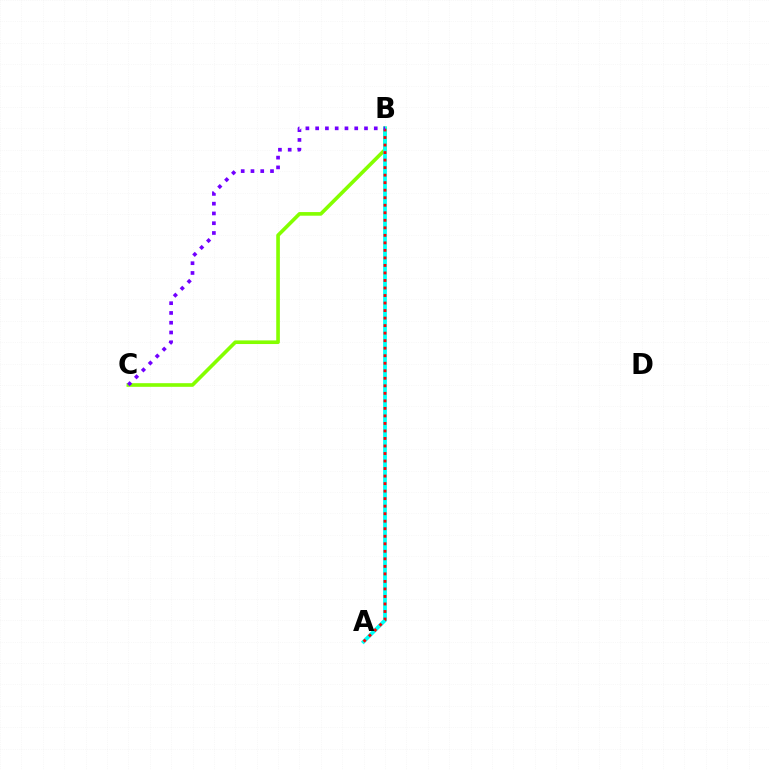{('B', 'C'): [{'color': '#84ff00', 'line_style': 'solid', 'thickness': 2.62}, {'color': '#7200ff', 'line_style': 'dotted', 'thickness': 2.65}], ('A', 'B'): [{'color': '#00fff6', 'line_style': 'solid', 'thickness': 2.71}, {'color': '#ff0000', 'line_style': 'dotted', 'thickness': 2.04}]}